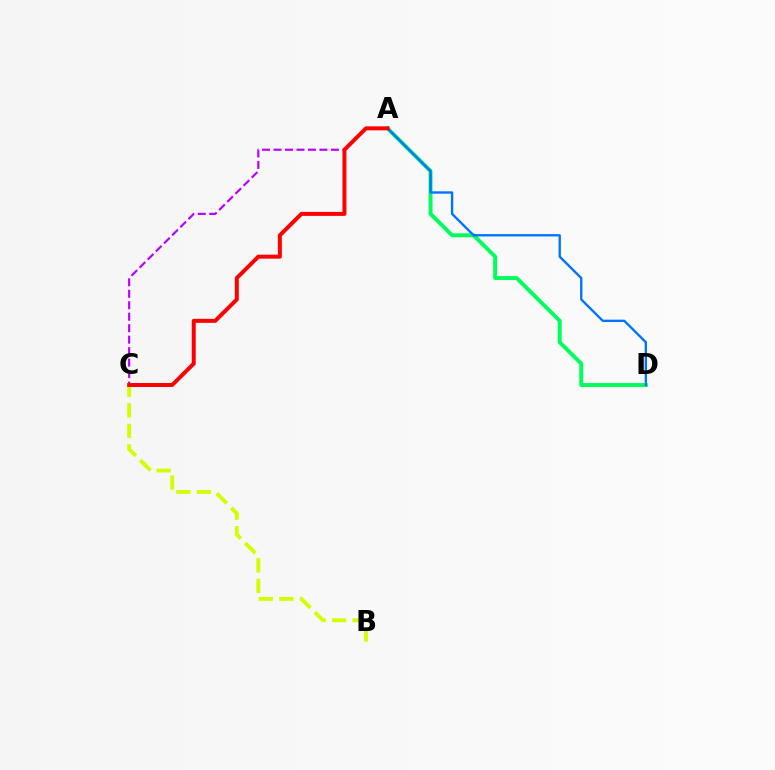{('B', 'C'): [{'color': '#d1ff00', 'line_style': 'dashed', 'thickness': 2.79}], ('A', 'D'): [{'color': '#00ff5c', 'line_style': 'solid', 'thickness': 2.84}, {'color': '#0074ff', 'line_style': 'solid', 'thickness': 1.7}], ('A', 'C'): [{'color': '#b900ff', 'line_style': 'dashed', 'thickness': 1.56}, {'color': '#ff0000', 'line_style': 'solid', 'thickness': 2.87}]}